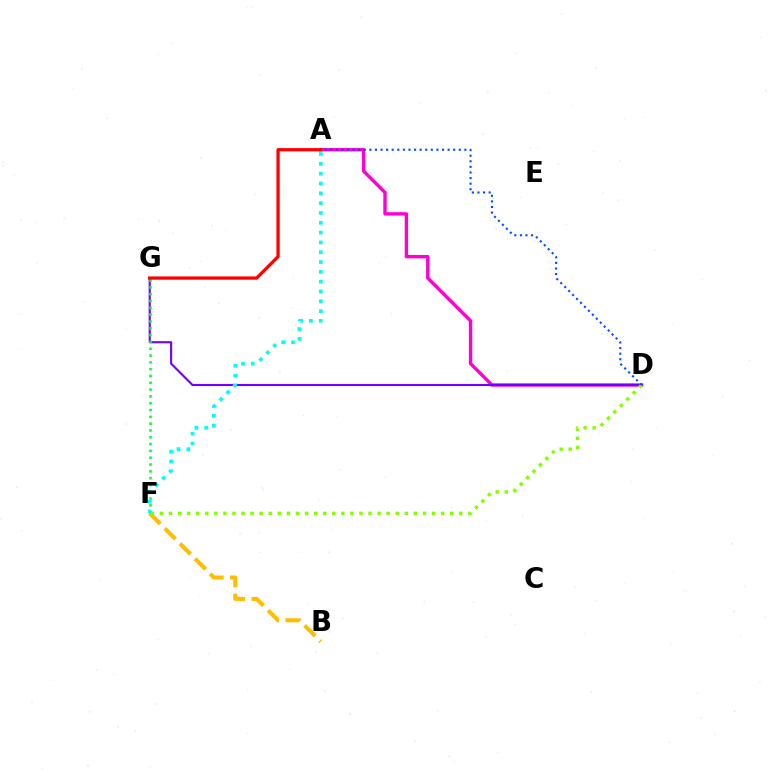{('B', 'F'): [{'color': '#ffbd00', 'line_style': 'dashed', 'thickness': 2.91}], ('A', 'D'): [{'color': '#ff00cf', 'line_style': 'solid', 'thickness': 2.43}, {'color': '#004bff', 'line_style': 'dotted', 'thickness': 1.52}], ('D', 'G'): [{'color': '#7200ff', 'line_style': 'solid', 'thickness': 1.52}], ('F', 'G'): [{'color': '#00ff39', 'line_style': 'dotted', 'thickness': 1.85}], ('D', 'F'): [{'color': '#84ff00', 'line_style': 'dotted', 'thickness': 2.46}], ('A', 'F'): [{'color': '#00fff6', 'line_style': 'dotted', 'thickness': 2.67}], ('A', 'G'): [{'color': '#ff0000', 'line_style': 'solid', 'thickness': 2.35}]}